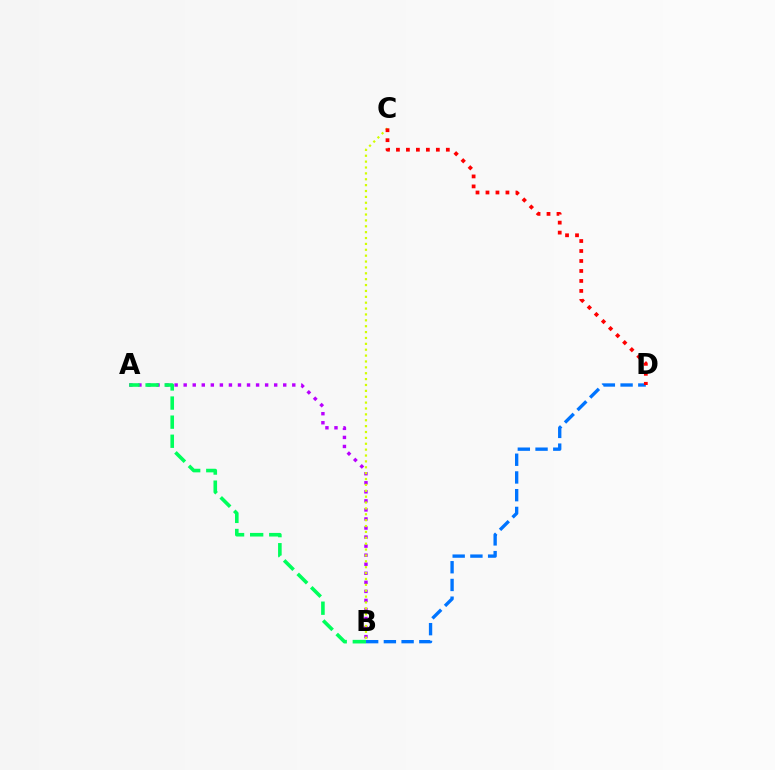{('A', 'B'): [{'color': '#b900ff', 'line_style': 'dotted', 'thickness': 2.46}, {'color': '#00ff5c', 'line_style': 'dashed', 'thickness': 2.59}], ('B', 'D'): [{'color': '#0074ff', 'line_style': 'dashed', 'thickness': 2.41}], ('B', 'C'): [{'color': '#d1ff00', 'line_style': 'dotted', 'thickness': 1.6}], ('C', 'D'): [{'color': '#ff0000', 'line_style': 'dotted', 'thickness': 2.71}]}